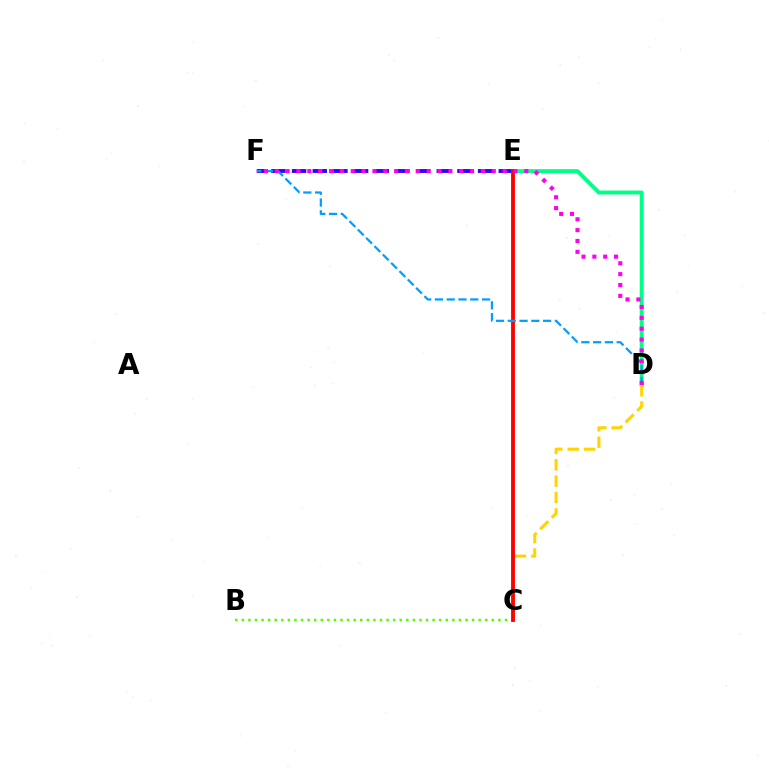{('E', 'F'): [{'color': '#3700ff', 'line_style': 'dashed', 'thickness': 2.81}], ('D', 'E'): [{'color': '#00ff86', 'line_style': 'solid', 'thickness': 2.8}], ('C', 'D'): [{'color': '#ffd500', 'line_style': 'dashed', 'thickness': 2.22}], ('B', 'C'): [{'color': '#4fff00', 'line_style': 'dotted', 'thickness': 1.79}], ('C', 'E'): [{'color': '#ff0000', 'line_style': 'solid', 'thickness': 2.76}], ('D', 'F'): [{'color': '#009eff', 'line_style': 'dashed', 'thickness': 1.6}, {'color': '#ff00ed', 'line_style': 'dotted', 'thickness': 2.95}]}